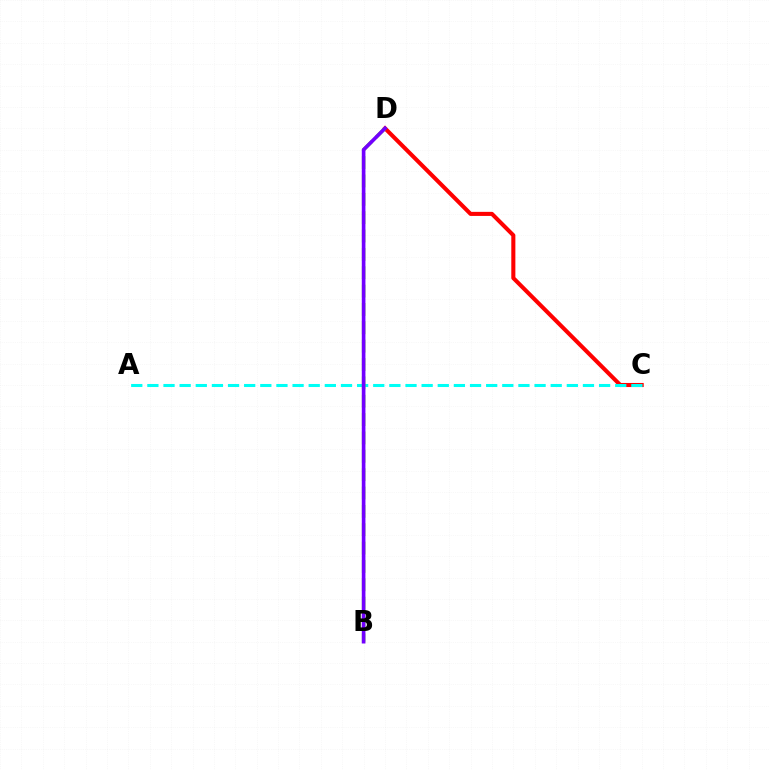{('C', 'D'): [{'color': '#ff0000', 'line_style': 'solid', 'thickness': 2.93}], ('A', 'C'): [{'color': '#00fff6', 'line_style': 'dashed', 'thickness': 2.19}], ('B', 'D'): [{'color': '#84ff00', 'line_style': 'dashed', 'thickness': 2.49}, {'color': '#7200ff', 'line_style': 'solid', 'thickness': 2.63}]}